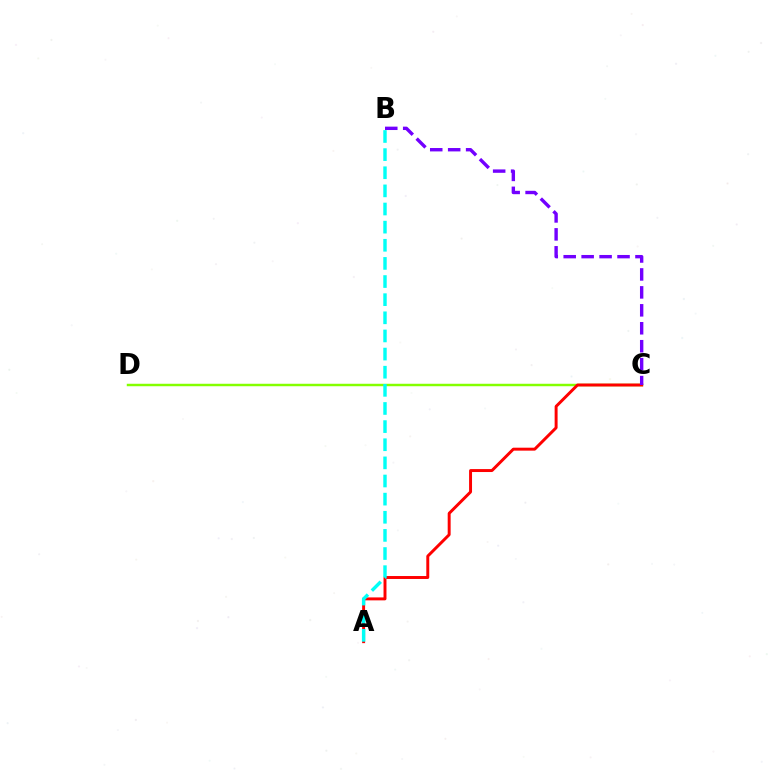{('C', 'D'): [{'color': '#84ff00', 'line_style': 'solid', 'thickness': 1.77}], ('A', 'C'): [{'color': '#ff0000', 'line_style': 'solid', 'thickness': 2.12}], ('B', 'C'): [{'color': '#7200ff', 'line_style': 'dashed', 'thickness': 2.44}], ('A', 'B'): [{'color': '#00fff6', 'line_style': 'dashed', 'thickness': 2.46}]}